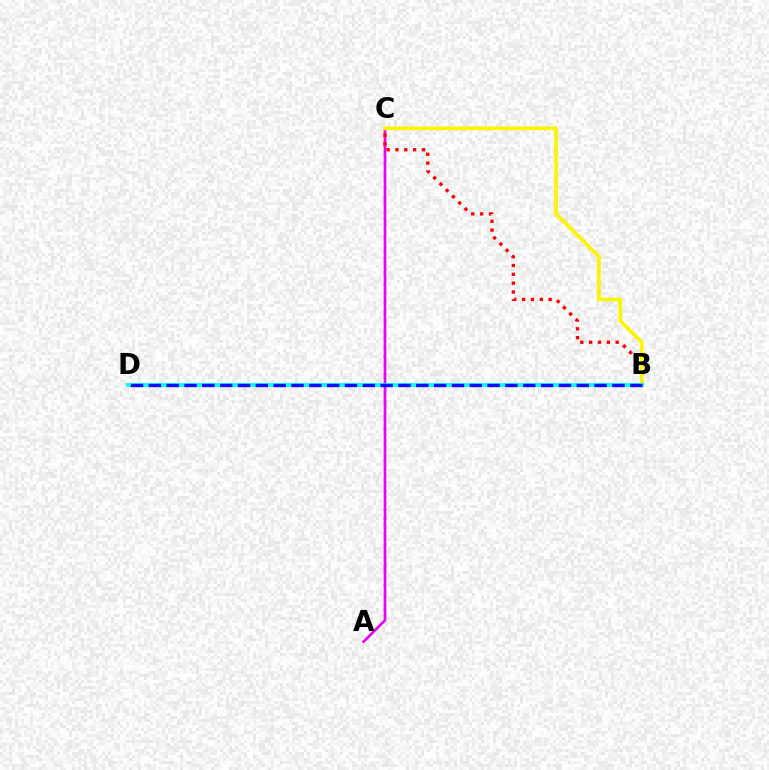{('A', 'C'): [{'color': '#08ff00', 'line_style': 'solid', 'thickness': 1.56}, {'color': '#ee00ff', 'line_style': 'solid', 'thickness': 1.91}], ('B', 'C'): [{'color': '#ff0000', 'line_style': 'dotted', 'thickness': 2.4}, {'color': '#fcf500', 'line_style': 'solid', 'thickness': 2.68}], ('B', 'D'): [{'color': '#00fff6', 'line_style': 'solid', 'thickness': 2.7}, {'color': '#0010ff', 'line_style': 'dashed', 'thickness': 2.42}]}